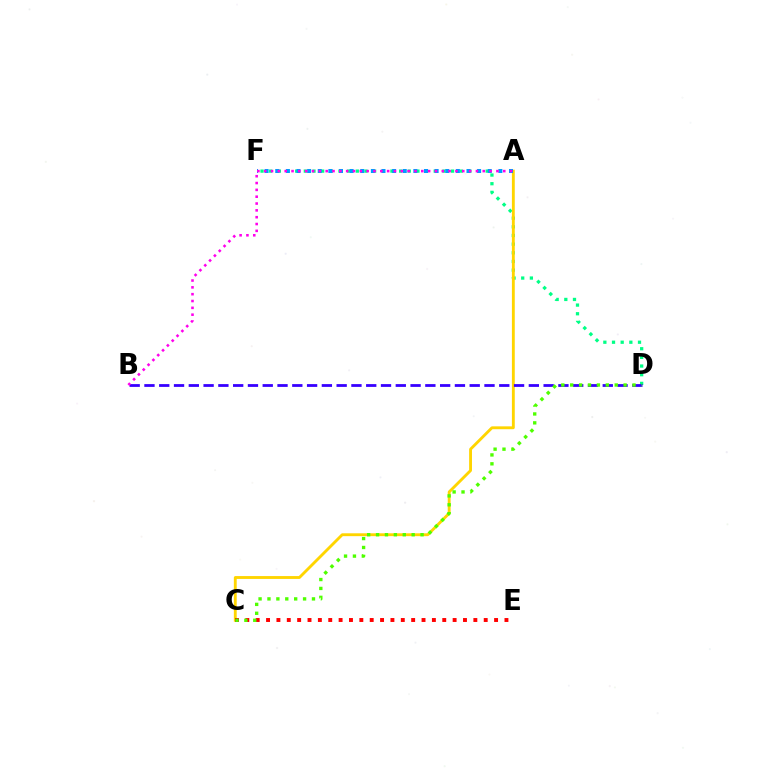{('D', 'F'): [{'color': '#00ff86', 'line_style': 'dotted', 'thickness': 2.35}], ('A', 'C'): [{'color': '#ffd500', 'line_style': 'solid', 'thickness': 2.06}], ('C', 'E'): [{'color': '#ff0000', 'line_style': 'dotted', 'thickness': 2.82}], ('A', 'F'): [{'color': '#009eff', 'line_style': 'dotted', 'thickness': 2.89}], ('B', 'D'): [{'color': '#3700ff', 'line_style': 'dashed', 'thickness': 2.01}], ('A', 'B'): [{'color': '#ff00ed', 'line_style': 'dotted', 'thickness': 1.86}], ('C', 'D'): [{'color': '#4fff00', 'line_style': 'dotted', 'thickness': 2.42}]}